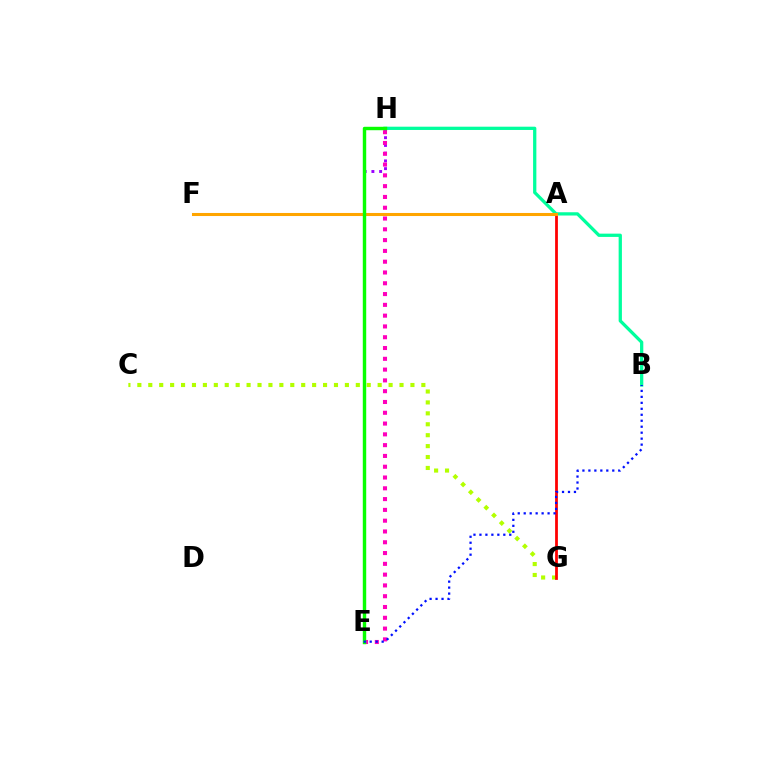{('B', 'H'): [{'color': '#00ff9d', 'line_style': 'solid', 'thickness': 2.36}], ('E', 'H'): [{'color': '#9b00ff', 'line_style': 'dotted', 'thickness': 2.1}, {'color': '#00b5ff', 'line_style': 'dashed', 'thickness': 1.82}, {'color': '#ff00bd', 'line_style': 'dotted', 'thickness': 2.93}, {'color': '#08ff00', 'line_style': 'solid', 'thickness': 2.46}], ('C', 'G'): [{'color': '#b3ff00', 'line_style': 'dotted', 'thickness': 2.97}], ('A', 'G'): [{'color': '#ff0000', 'line_style': 'solid', 'thickness': 1.99}], ('A', 'F'): [{'color': '#ffa500', 'line_style': 'solid', 'thickness': 2.2}], ('B', 'E'): [{'color': '#0010ff', 'line_style': 'dotted', 'thickness': 1.62}]}